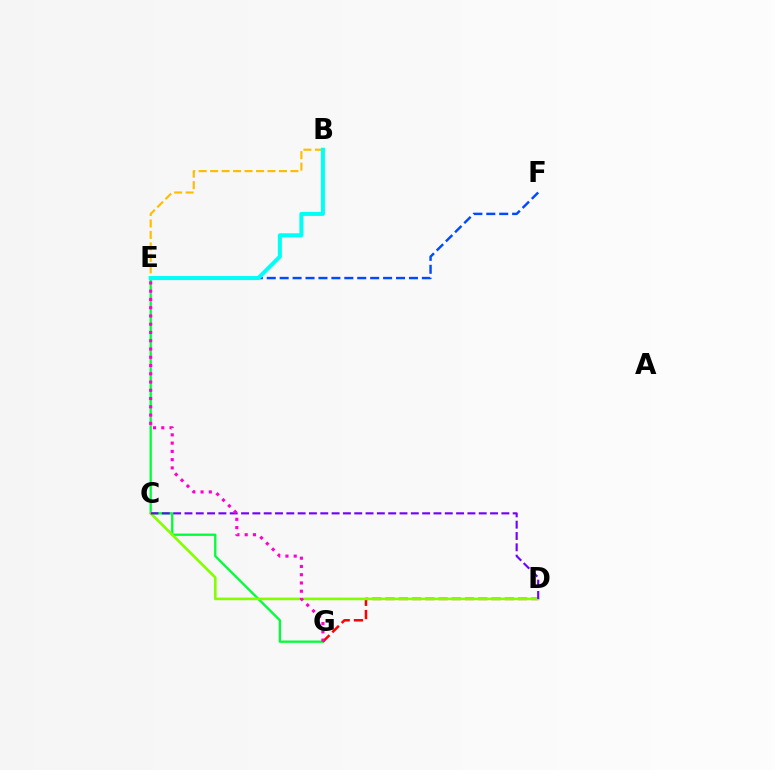{('E', 'G'): [{'color': '#00ff39', 'line_style': 'solid', 'thickness': 1.67}, {'color': '#ff00cf', 'line_style': 'dotted', 'thickness': 2.24}], ('D', 'G'): [{'color': '#ff0000', 'line_style': 'dashed', 'thickness': 1.8}], ('C', 'D'): [{'color': '#84ff00', 'line_style': 'solid', 'thickness': 1.89}, {'color': '#7200ff', 'line_style': 'dashed', 'thickness': 1.54}], ('E', 'F'): [{'color': '#004bff', 'line_style': 'dashed', 'thickness': 1.76}], ('B', 'E'): [{'color': '#ffbd00', 'line_style': 'dashed', 'thickness': 1.56}, {'color': '#00fff6', 'line_style': 'solid', 'thickness': 2.9}]}